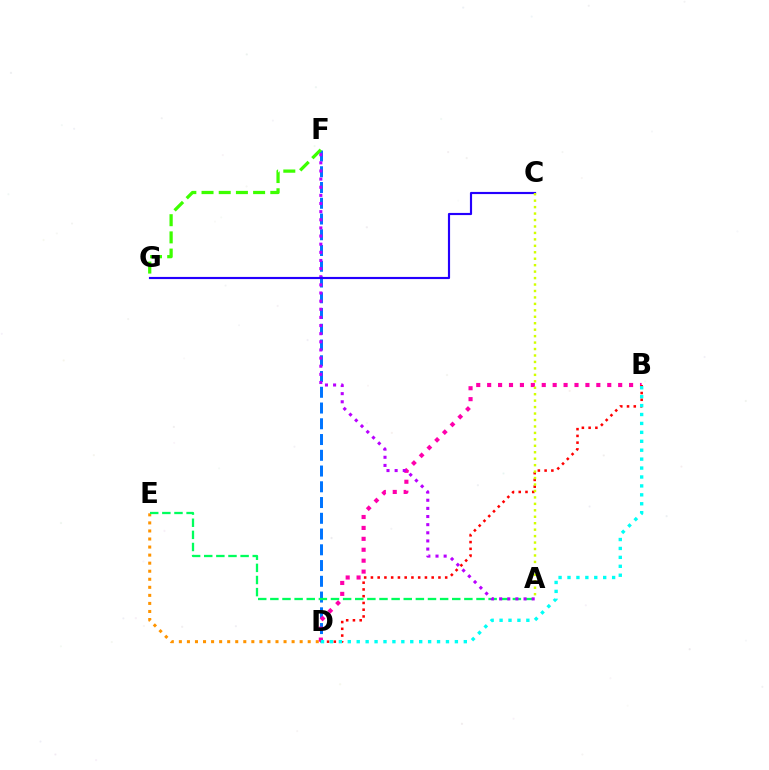{('D', 'F'): [{'color': '#0074ff', 'line_style': 'dashed', 'thickness': 2.14}], ('D', 'E'): [{'color': '#ff9400', 'line_style': 'dotted', 'thickness': 2.19}], ('B', 'D'): [{'color': '#ff00ac', 'line_style': 'dotted', 'thickness': 2.97}, {'color': '#ff0000', 'line_style': 'dotted', 'thickness': 1.83}, {'color': '#00fff6', 'line_style': 'dotted', 'thickness': 2.42}], ('A', 'E'): [{'color': '#00ff5c', 'line_style': 'dashed', 'thickness': 1.65}], ('F', 'G'): [{'color': '#3dff00', 'line_style': 'dashed', 'thickness': 2.34}], ('A', 'F'): [{'color': '#b900ff', 'line_style': 'dotted', 'thickness': 2.21}], ('C', 'G'): [{'color': '#2500ff', 'line_style': 'solid', 'thickness': 1.55}], ('A', 'C'): [{'color': '#d1ff00', 'line_style': 'dotted', 'thickness': 1.75}]}